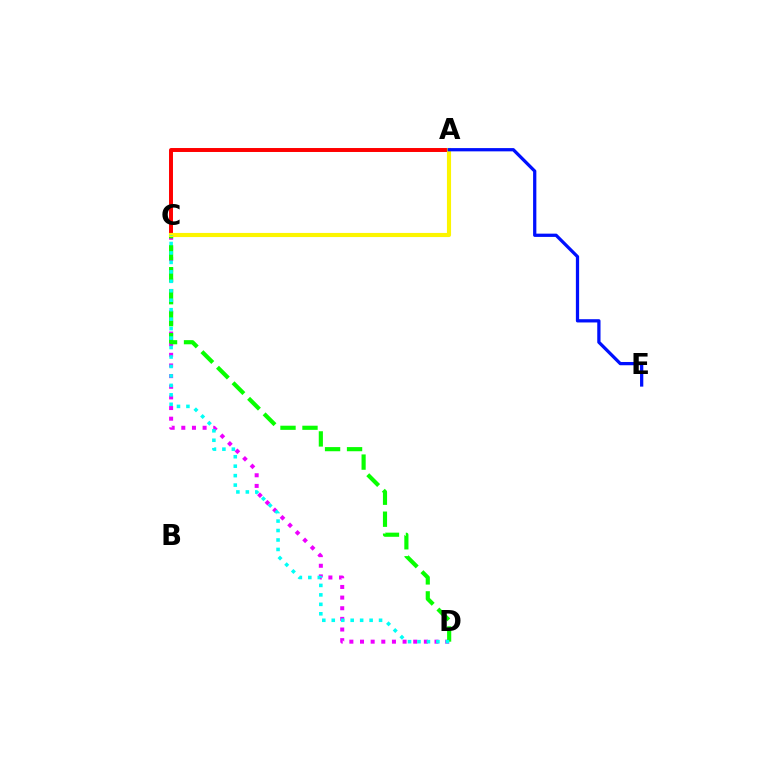{('C', 'D'): [{'color': '#ee00ff', 'line_style': 'dotted', 'thickness': 2.89}, {'color': '#08ff00', 'line_style': 'dashed', 'thickness': 2.99}, {'color': '#00fff6', 'line_style': 'dotted', 'thickness': 2.57}], ('A', 'C'): [{'color': '#ff0000', 'line_style': 'solid', 'thickness': 2.85}, {'color': '#fcf500', 'line_style': 'solid', 'thickness': 2.97}], ('A', 'E'): [{'color': '#0010ff', 'line_style': 'solid', 'thickness': 2.35}]}